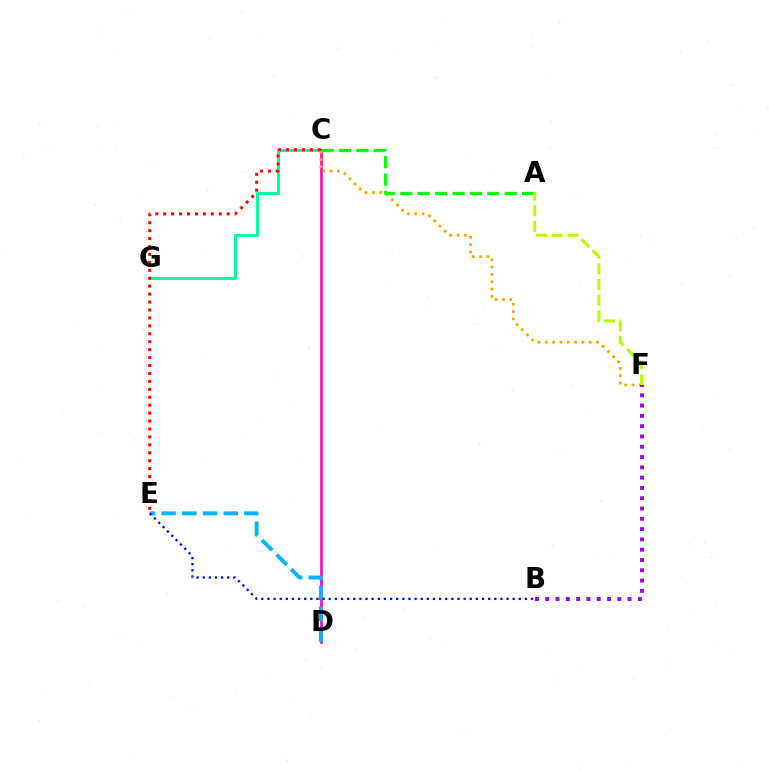{('C', 'G'): [{'color': '#00ff9d', 'line_style': 'solid', 'thickness': 2.2}], ('C', 'D'): [{'color': '#ff00bd', 'line_style': 'solid', 'thickness': 1.89}], ('C', 'E'): [{'color': '#ff0000', 'line_style': 'dotted', 'thickness': 2.16}], ('C', 'F'): [{'color': '#ffa500', 'line_style': 'dotted', 'thickness': 1.99}], ('A', 'C'): [{'color': '#08ff00', 'line_style': 'dashed', 'thickness': 2.36}], ('B', 'F'): [{'color': '#9b00ff', 'line_style': 'dotted', 'thickness': 2.8}], ('D', 'E'): [{'color': '#00b5ff', 'line_style': 'dashed', 'thickness': 2.81}], ('A', 'F'): [{'color': '#b3ff00', 'line_style': 'dashed', 'thickness': 2.13}], ('B', 'E'): [{'color': '#0010ff', 'line_style': 'dotted', 'thickness': 1.67}]}